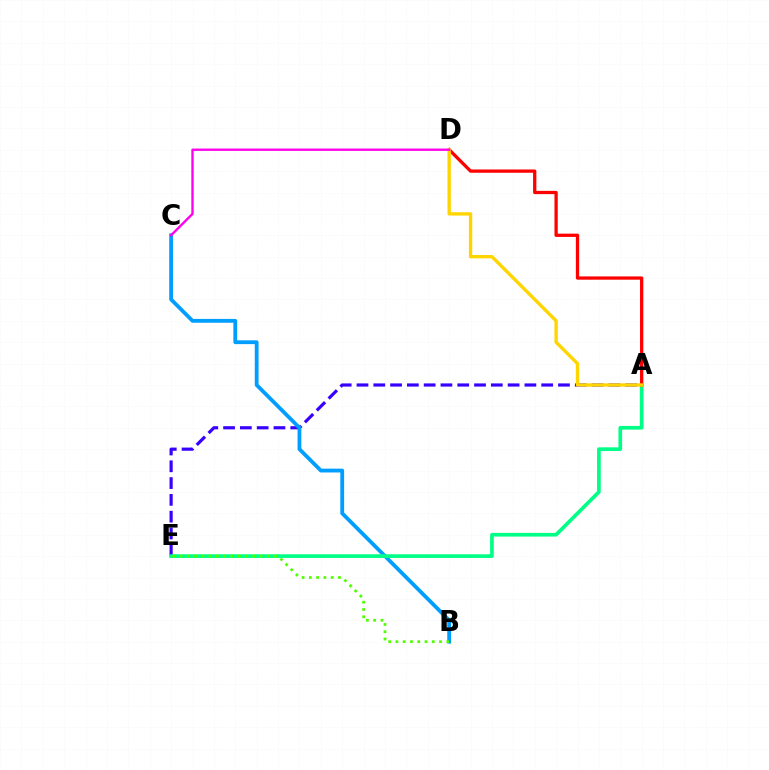{('A', 'E'): [{'color': '#3700ff', 'line_style': 'dashed', 'thickness': 2.28}, {'color': '#00ff86', 'line_style': 'solid', 'thickness': 2.65}], ('B', 'C'): [{'color': '#009eff', 'line_style': 'solid', 'thickness': 2.74}], ('A', 'D'): [{'color': '#ff0000', 'line_style': 'solid', 'thickness': 2.36}, {'color': '#ffd500', 'line_style': 'solid', 'thickness': 2.42}], ('B', 'E'): [{'color': '#4fff00', 'line_style': 'dotted', 'thickness': 1.98}], ('C', 'D'): [{'color': '#ff00ed', 'line_style': 'solid', 'thickness': 1.71}]}